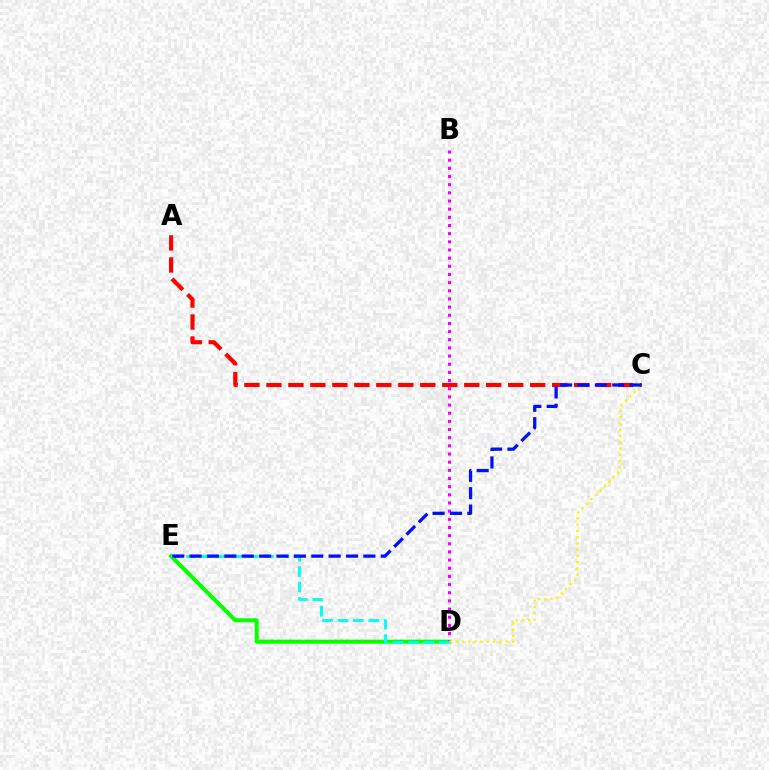{('D', 'E'): [{'color': '#08ff00', 'line_style': 'solid', 'thickness': 2.88}, {'color': '#00fff6', 'line_style': 'dashed', 'thickness': 2.09}], ('B', 'D'): [{'color': '#ee00ff', 'line_style': 'dotted', 'thickness': 2.22}], ('C', 'D'): [{'color': '#fcf500', 'line_style': 'dotted', 'thickness': 1.7}], ('A', 'C'): [{'color': '#ff0000', 'line_style': 'dashed', 'thickness': 2.99}], ('C', 'E'): [{'color': '#0010ff', 'line_style': 'dashed', 'thickness': 2.36}]}